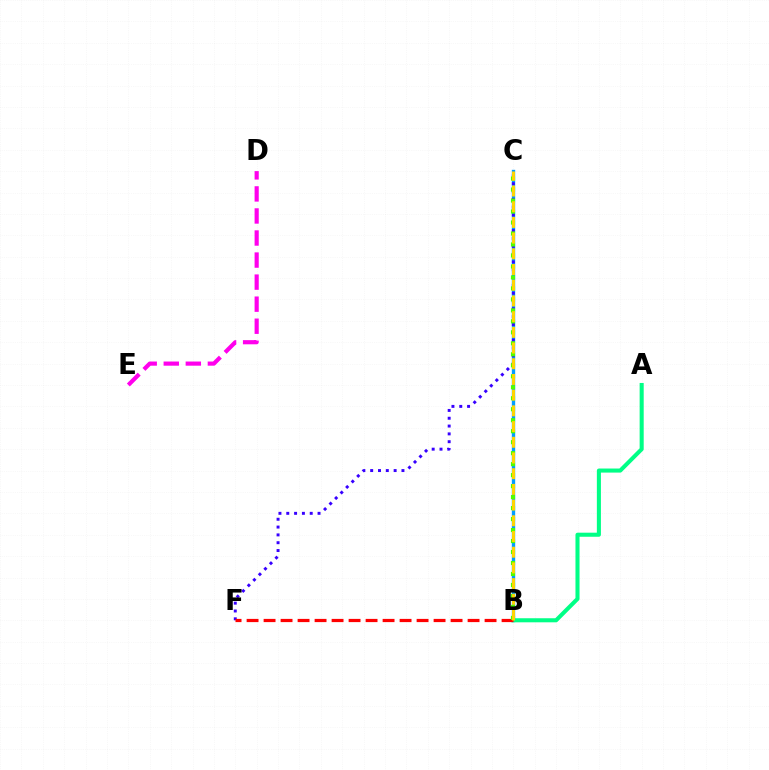{('B', 'C'): [{'color': '#009eff', 'line_style': 'solid', 'thickness': 2.42}, {'color': '#4fff00', 'line_style': 'dotted', 'thickness': 2.98}, {'color': '#ffd500', 'line_style': 'dashed', 'thickness': 2.13}], ('A', 'B'): [{'color': '#00ff86', 'line_style': 'solid', 'thickness': 2.93}], ('C', 'F'): [{'color': '#3700ff', 'line_style': 'dotted', 'thickness': 2.12}], ('B', 'F'): [{'color': '#ff0000', 'line_style': 'dashed', 'thickness': 2.31}], ('D', 'E'): [{'color': '#ff00ed', 'line_style': 'dashed', 'thickness': 3.0}]}